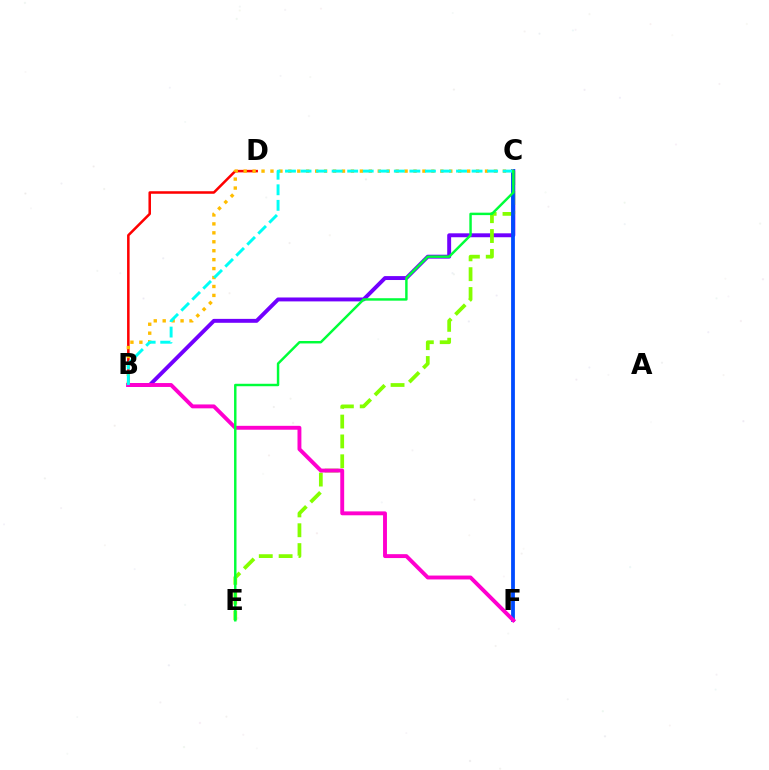{('B', 'D'): [{'color': '#ff0000', 'line_style': 'solid', 'thickness': 1.82}], ('B', 'C'): [{'color': '#7200ff', 'line_style': 'solid', 'thickness': 2.82}, {'color': '#ffbd00', 'line_style': 'dotted', 'thickness': 2.43}, {'color': '#00fff6', 'line_style': 'dashed', 'thickness': 2.11}], ('C', 'E'): [{'color': '#84ff00', 'line_style': 'dashed', 'thickness': 2.7}, {'color': '#00ff39', 'line_style': 'solid', 'thickness': 1.77}], ('C', 'F'): [{'color': '#004bff', 'line_style': 'solid', 'thickness': 2.74}], ('B', 'F'): [{'color': '#ff00cf', 'line_style': 'solid', 'thickness': 2.8}]}